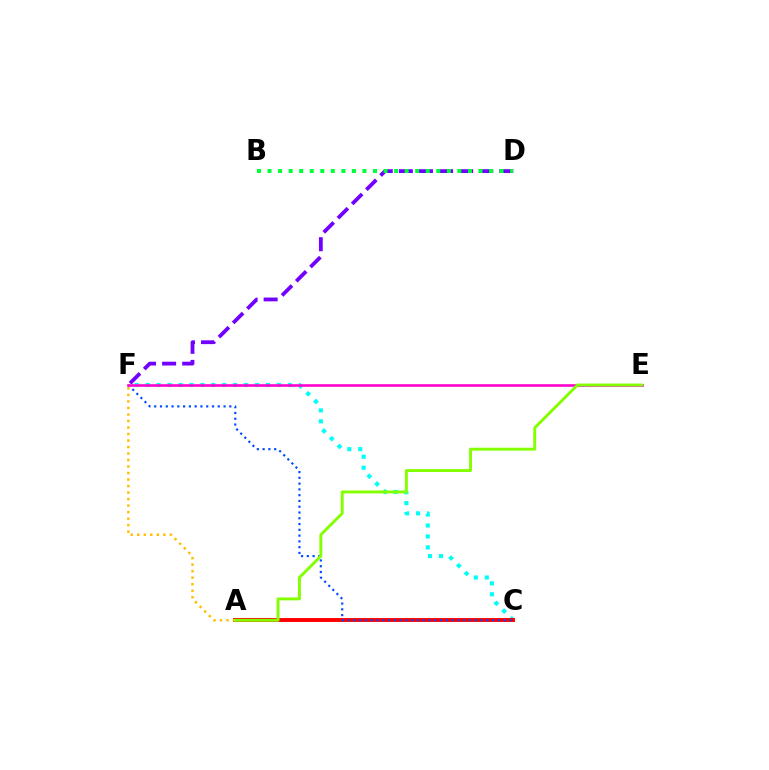{('D', 'F'): [{'color': '#7200ff', 'line_style': 'dashed', 'thickness': 2.73}], ('C', 'F'): [{'color': '#00fff6', 'line_style': 'dotted', 'thickness': 2.97}, {'color': '#004bff', 'line_style': 'dotted', 'thickness': 1.57}], ('A', 'C'): [{'color': '#ff0000', 'line_style': 'solid', 'thickness': 2.82}], ('A', 'F'): [{'color': '#ffbd00', 'line_style': 'dotted', 'thickness': 1.77}], ('B', 'D'): [{'color': '#00ff39', 'line_style': 'dotted', 'thickness': 2.87}], ('E', 'F'): [{'color': '#ff00cf', 'line_style': 'solid', 'thickness': 1.87}], ('A', 'E'): [{'color': '#84ff00', 'line_style': 'solid', 'thickness': 2.1}]}